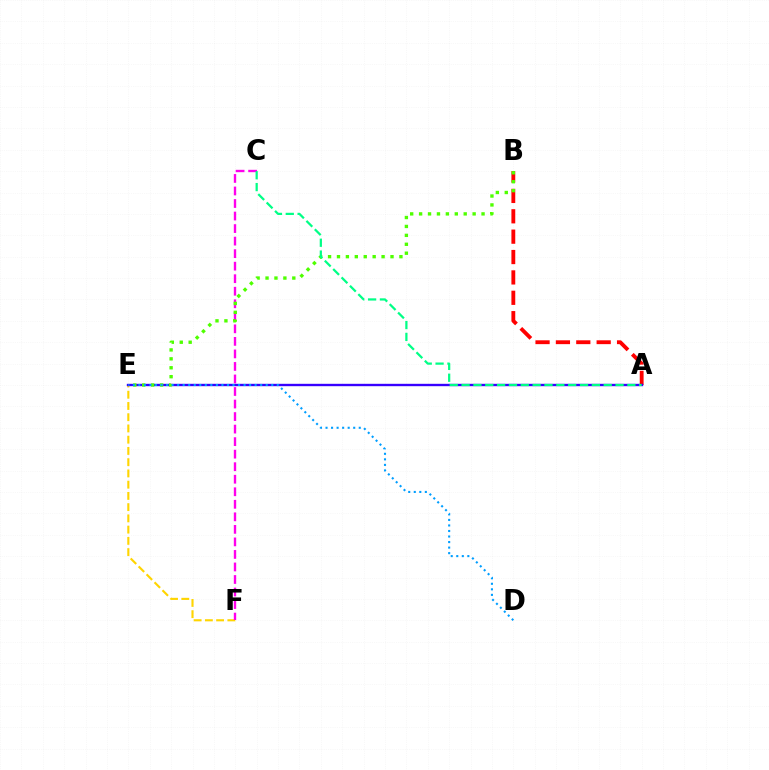{('E', 'F'): [{'color': '#ffd500', 'line_style': 'dashed', 'thickness': 1.53}], ('A', 'B'): [{'color': '#ff0000', 'line_style': 'dashed', 'thickness': 2.77}], ('C', 'F'): [{'color': '#ff00ed', 'line_style': 'dashed', 'thickness': 1.7}], ('A', 'E'): [{'color': '#3700ff', 'line_style': 'solid', 'thickness': 1.71}], ('B', 'E'): [{'color': '#4fff00', 'line_style': 'dotted', 'thickness': 2.42}], ('D', 'E'): [{'color': '#009eff', 'line_style': 'dotted', 'thickness': 1.5}], ('A', 'C'): [{'color': '#00ff86', 'line_style': 'dashed', 'thickness': 1.61}]}